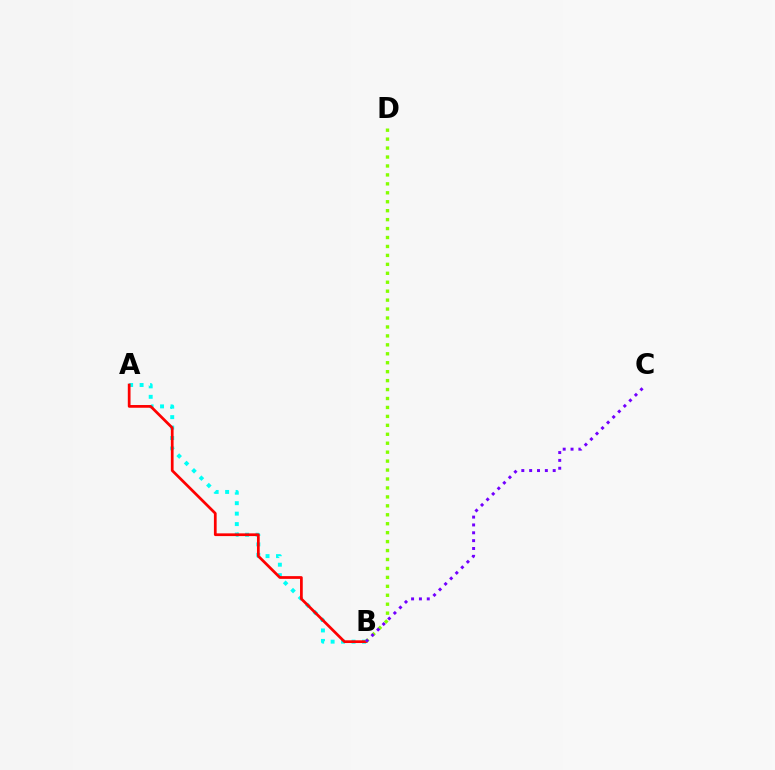{('A', 'B'): [{'color': '#00fff6', 'line_style': 'dotted', 'thickness': 2.84}, {'color': '#ff0000', 'line_style': 'solid', 'thickness': 1.97}], ('B', 'D'): [{'color': '#84ff00', 'line_style': 'dotted', 'thickness': 2.43}], ('B', 'C'): [{'color': '#7200ff', 'line_style': 'dotted', 'thickness': 2.13}]}